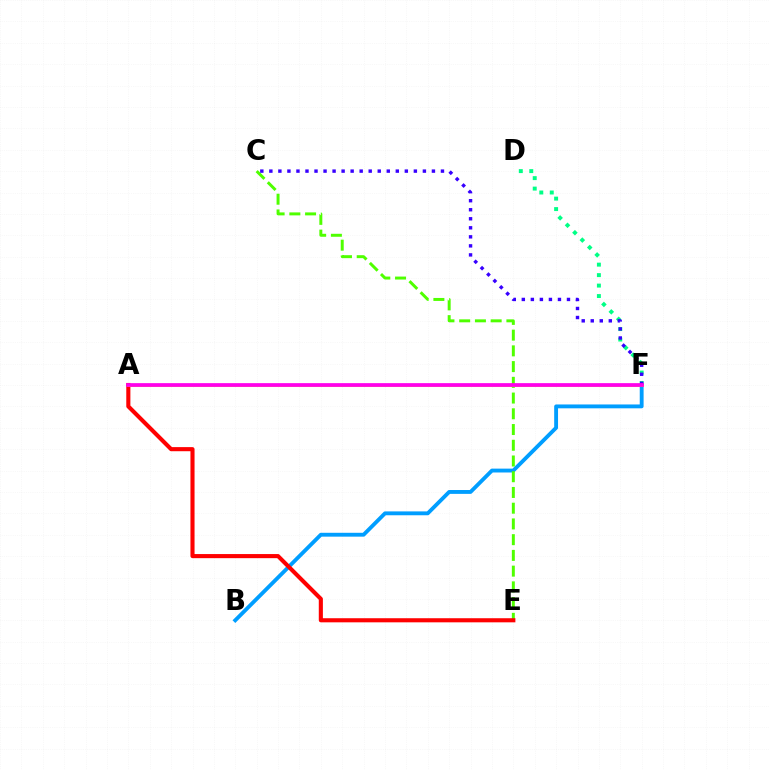{('B', 'F'): [{'color': '#009eff', 'line_style': 'solid', 'thickness': 2.78}], ('C', 'E'): [{'color': '#4fff00', 'line_style': 'dashed', 'thickness': 2.14}], ('D', 'F'): [{'color': '#00ff86', 'line_style': 'dotted', 'thickness': 2.84}], ('A', 'E'): [{'color': '#ff0000', 'line_style': 'solid', 'thickness': 2.95}], ('A', 'F'): [{'color': '#ffd500', 'line_style': 'solid', 'thickness': 2.0}, {'color': '#ff00ed', 'line_style': 'solid', 'thickness': 2.67}], ('C', 'F'): [{'color': '#3700ff', 'line_style': 'dotted', 'thickness': 2.45}]}